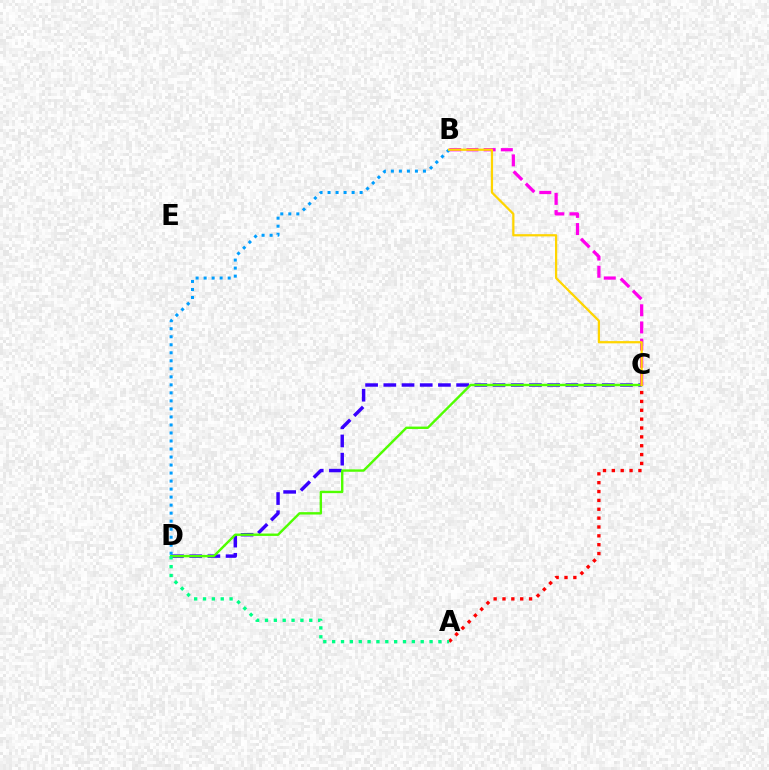{('C', 'D'): [{'color': '#3700ff', 'line_style': 'dashed', 'thickness': 2.47}, {'color': '#4fff00', 'line_style': 'solid', 'thickness': 1.72}], ('B', 'C'): [{'color': '#ff00ed', 'line_style': 'dashed', 'thickness': 2.33}, {'color': '#ffd500', 'line_style': 'solid', 'thickness': 1.61}], ('A', 'C'): [{'color': '#ff0000', 'line_style': 'dotted', 'thickness': 2.41}], ('A', 'D'): [{'color': '#00ff86', 'line_style': 'dotted', 'thickness': 2.41}], ('B', 'D'): [{'color': '#009eff', 'line_style': 'dotted', 'thickness': 2.18}]}